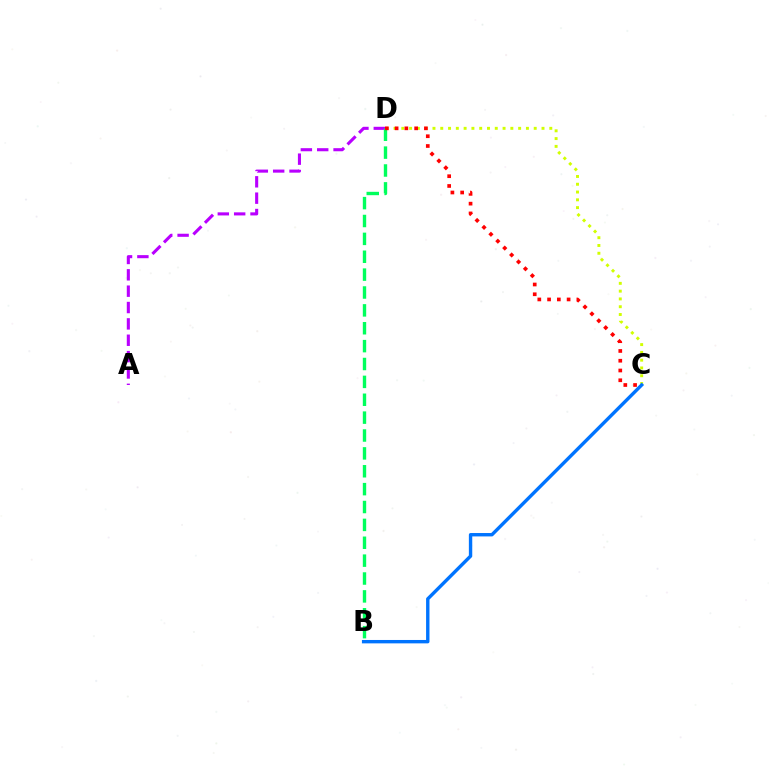{('C', 'D'): [{'color': '#d1ff00', 'line_style': 'dotted', 'thickness': 2.12}, {'color': '#ff0000', 'line_style': 'dotted', 'thickness': 2.65}], ('B', 'C'): [{'color': '#0074ff', 'line_style': 'solid', 'thickness': 2.44}], ('A', 'D'): [{'color': '#b900ff', 'line_style': 'dashed', 'thickness': 2.22}], ('B', 'D'): [{'color': '#00ff5c', 'line_style': 'dashed', 'thickness': 2.43}]}